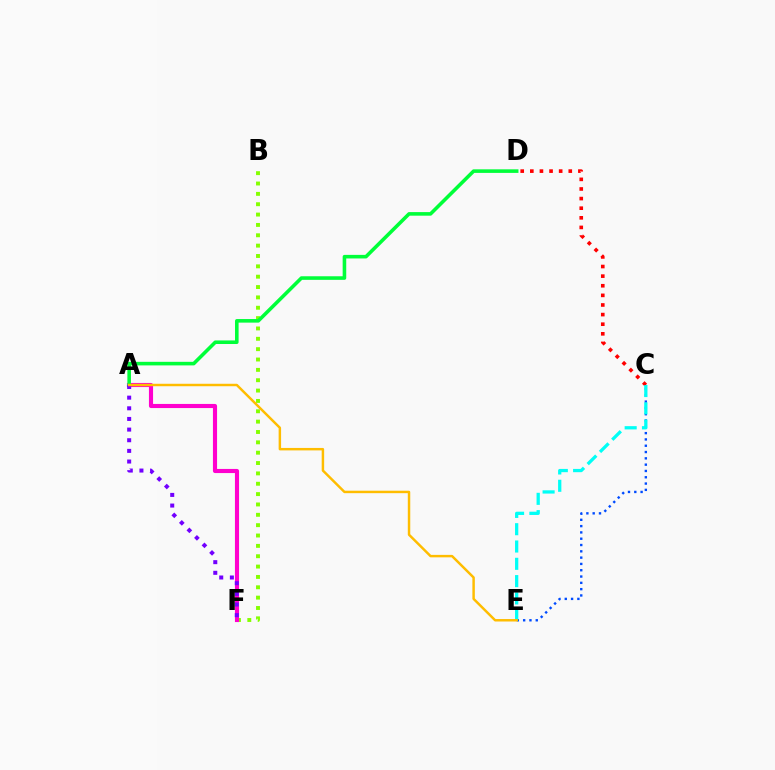{('C', 'D'): [{'color': '#ff0000', 'line_style': 'dotted', 'thickness': 2.61}], ('C', 'E'): [{'color': '#004bff', 'line_style': 'dotted', 'thickness': 1.71}, {'color': '#00fff6', 'line_style': 'dashed', 'thickness': 2.35}], ('B', 'F'): [{'color': '#84ff00', 'line_style': 'dotted', 'thickness': 2.81}], ('A', 'F'): [{'color': '#ff00cf', 'line_style': 'solid', 'thickness': 2.97}, {'color': '#7200ff', 'line_style': 'dotted', 'thickness': 2.89}], ('A', 'D'): [{'color': '#00ff39', 'line_style': 'solid', 'thickness': 2.58}], ('A', 'E'): [{'color': '#ffbd00', 'line_style': 'solid', 'thickness': 1.77}]}